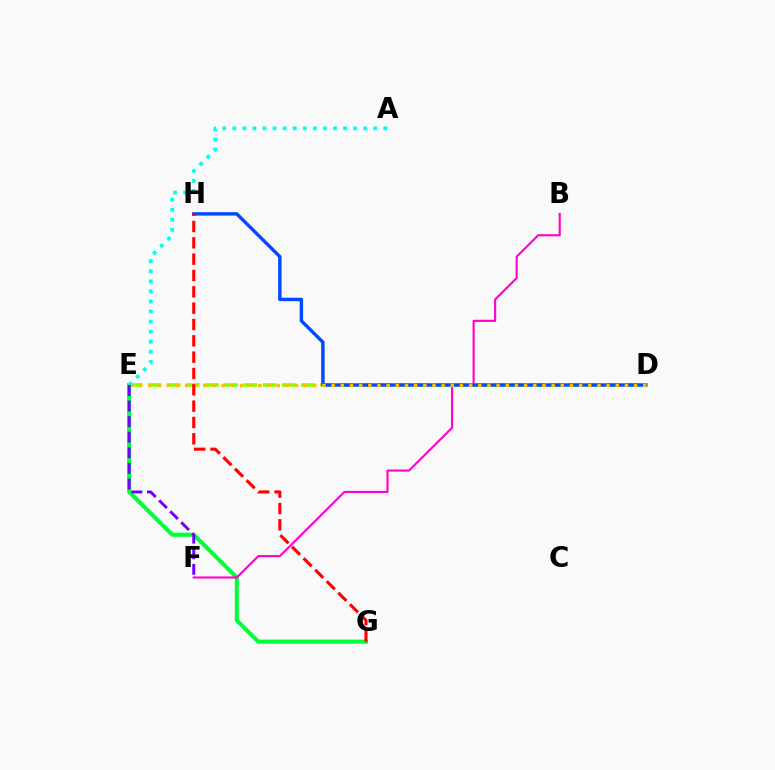{('E', 'G'): [{'color': '#00ff39', 'line_style': 'solid', 'thickness': 2.94}], ('B', 'F'): [{'color': '#ff00cf', 'line_style': 'solid', 'thickness': 1.52}], ('D', 'E'): [{'color': '#84ff00', 'line_style': 'dashed', 'thickness': 2.6}, {'color': '#ffbd00', 'line_style': 'dotted', 'thickness': 2.49}], ('D', 'H'): [{'color': '#004bff', 'line_style': 'solid', 'thickness': 2.46}], ('A', 'E'): [{'color': '#00fff6', 'line_style': 'dotted', 'thickness': 2.74}], ('G', 'H'): [{'color': '#ff0000', 'line_style': 'dashed', 'thickness': 2.22}], ('E', 'F'): [{'color': '#7200ff', 'line_style': 'dashed', 'thickness': 2.12}]}